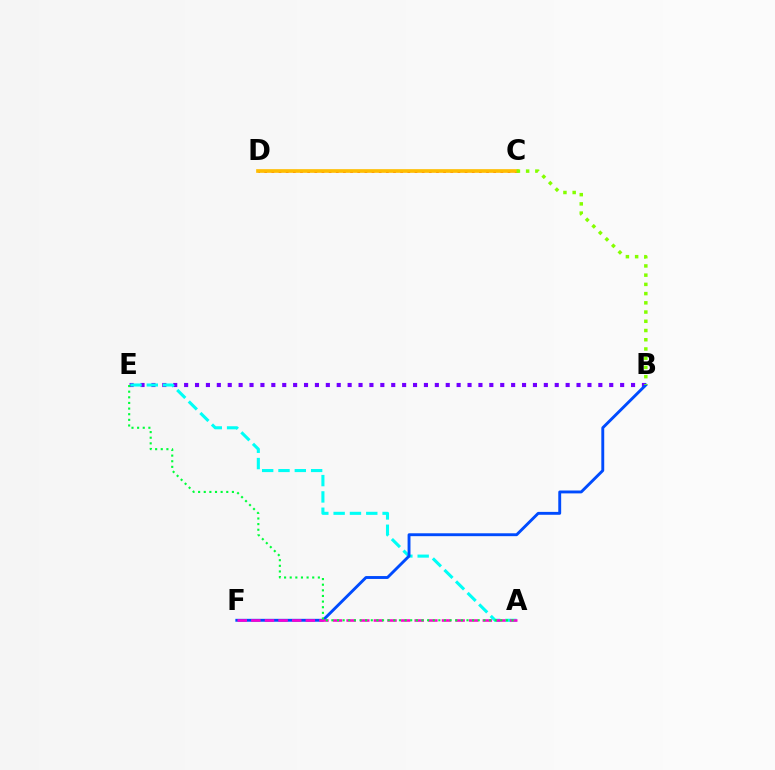{('B', 'E'): [{'color': '#7200ff', 'line_style': 'dotted', 'thickness': 2.96}], ('C', 'D'): [{'color': '#ff0000', 'line_style': 'dotted', 'thickness': 1.94}, {'color': '#ffbd00', 'line_style': 'solid', 'thickness': 2.63}], ('A', 'E'): [{'color': '#00fff6', 'line_style': 'dashed', 'thickness': 2.22}, {'color': '#00ff39', 'line_style': 'dotted', 'thickness': 1.53}], ('B', 'F'): [{'color': '#004bff', 'line_style': 'solid', 'thickness': 2.08}], ('A', 'F'): [{'color': '#ff00cf', 'line_style': 'dashed', 'thickness': 1.85}], ('B', 'C'): [{'color': '#84ff00', 'line_style': 'dotted', 'thickness': 2.51}]}